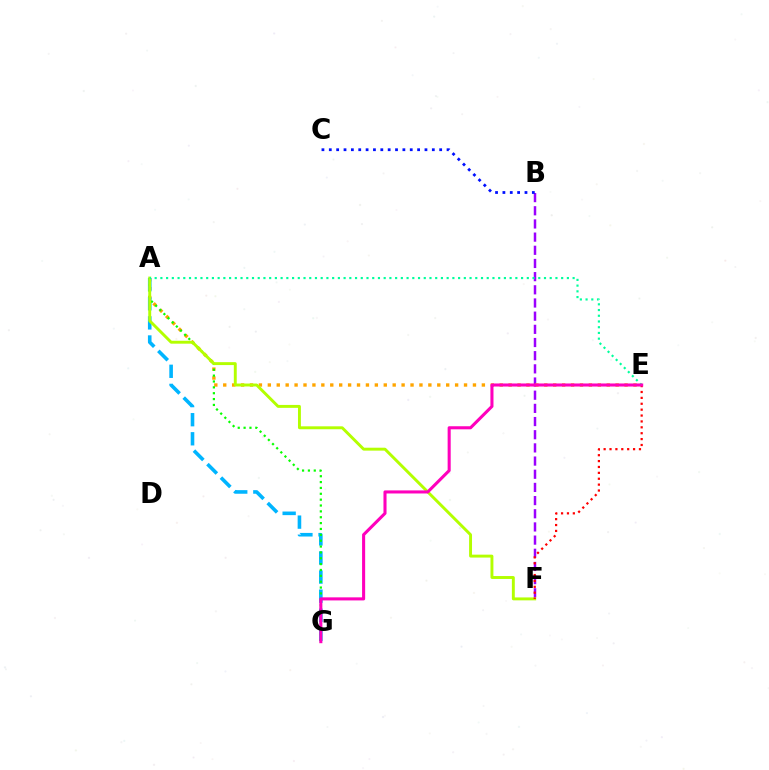{('B', 'F'): [{'color': '#9b00ff', 'line_style': 'dashed', 'thickness': 1.79}], ('B', 'C'): [{'color': '#0010ff', 'line_style': 'dotted', 'thickness': 2.0}], ('A', 'E'): [{'color': '#ffa500', 'line_style': 'dotted', 'thickness': 2.42}, {'color': '#00ff9d', 'line_style': 'dotted', 'thickness': 1.56}], ('A', 'G'): [{'color': '#00b5ff', 'line_style': 'dashed', 'thickness': 2.59}, {'color': '#08ff00', 'line_style': 'dotted', 'thickness': 1.59}], ('A', 'F'): [{'color': '#b3ff00', 'line_style': 'solid', 'thickness': 2.1}], ('E', 'F'): [{'color': '#ff0000', 'line_style': 'dotted', 'thickness': 1.6}], ('E', 'G'): [{'color': '#ff00bd', 'line_style': 'solid', 'thickness': 2.21}]}